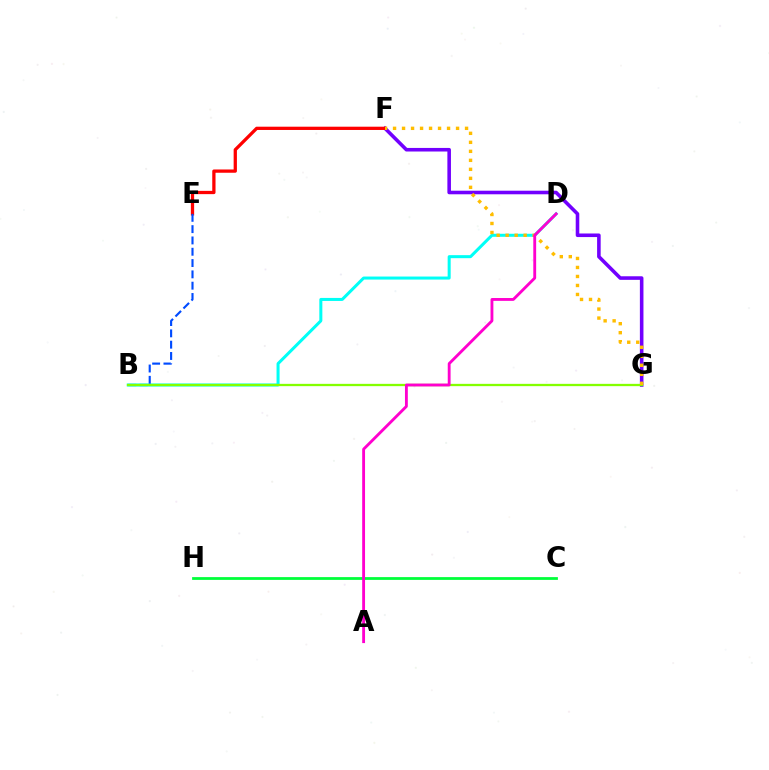{('F', 'G'): [{'color': '#7200ff', 'line_style': 'solid', 'thickness': 2.57}, {'color': '#ffbd00', 'line_style': 'dotted', 'thickness': 2.45}], ('B', 'D'): [{'color': '#00fff6', 'line_style': 'solid', 'thickness': 2.18}], ('E', 'F'): [{'color': '#ff0000', 'line_style': 'solid', 'thickness': 2.35}], ('B', 'E'): [{'color': '#004bff', 'line_style': 'dashed', 'thickness': 1.54}], ('B', 'G'): [{'color': '#84ff00', 'line_style': 'solid', 'thickness': 1.65}], ('C', 'H'): [{'color': '#00ff39', 'line_style': 'solid', 'thickness': 1.99}], ('A', 'D'): [{'color': '#ff00cf', 'line_style': 'solid', 'thickness': 2.05}]}